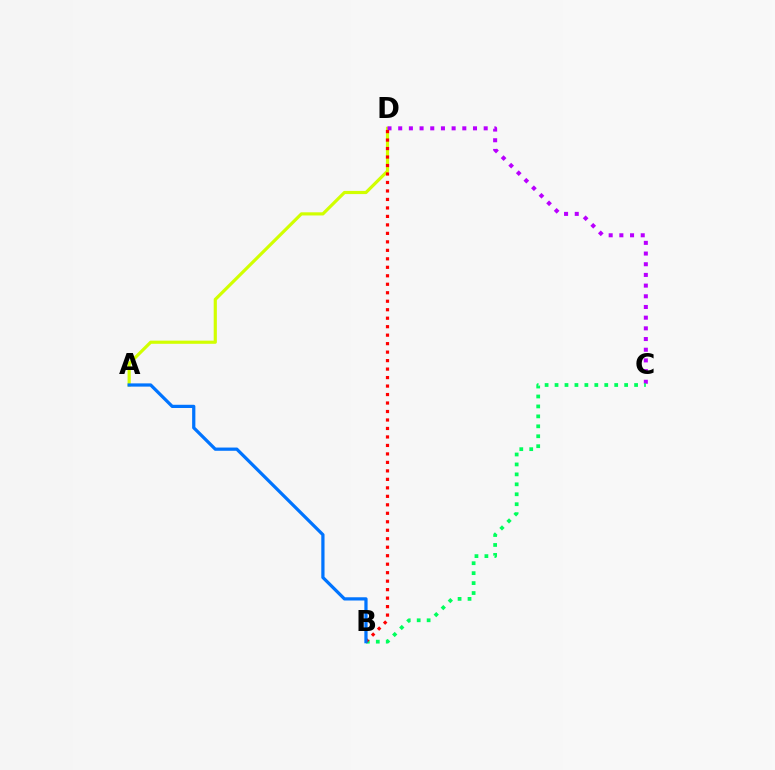{('A', 'D'): [{'color': '#d1ff00', 'line_style': 'solid', 'thickness': 2.28}], ('C', 'D'): [{'color': '#b900ff', 'line_style': 'dotted', 'thickness': 2.9}], ('B', 'C'): [{'color': '#00ff5c', 'line_style': 'dotted', 'thickness': 2.7}], ('B', 'D'): [{'color': '#ff0000', 'line_style': 'dotted', 'thickness': 2.3}], ('A', 'B'): [{'color': '#0074ff', 'line_style': 'solid', 'thickness': 2.33}]}